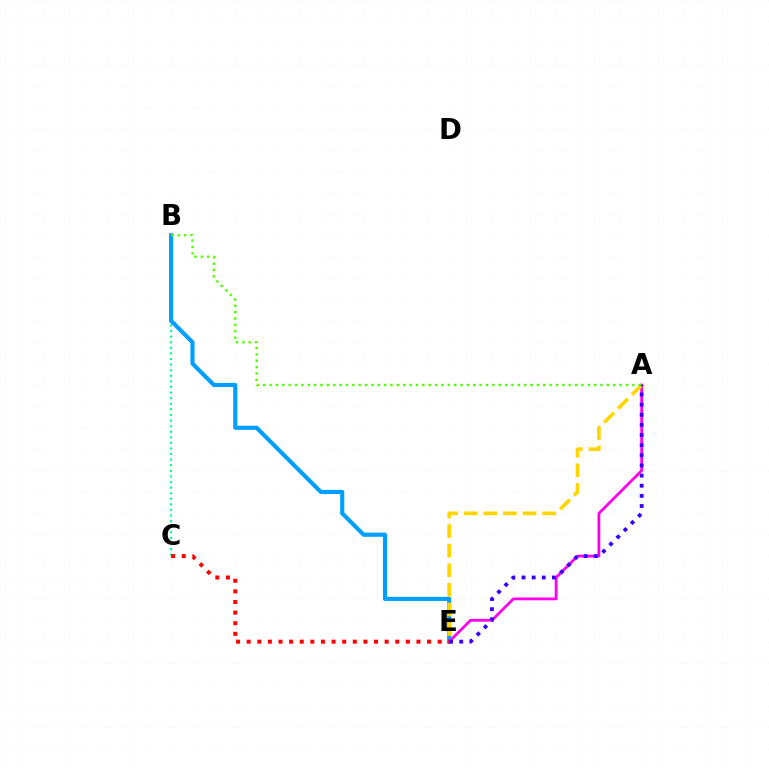{('B', 'C'): [{'color': '#00ff86', 'line_style': 'dotted', 'thickness': 1.52}], ('B', 'E'): [{'color': '#009eff', 'line_style': 'solid', 'thickness': 2.98}], ('A', 'E'): [{'color': '#ff00ed', 'line_style': 'solid', 'thickness': 2.0}, {'color': '#ffd500', 'line_style': 'dashed', 'thickness': 2.66}, {'color': '#3700ff', 'line_style': 'dotted', 'thickness': 2.75}], ('C', 'E'): [{'color': '#ff0000', 'line_style': 'dotted', 'thickness': 2.88}], ('A', 'B'): [{'color': '#4fff00', 'line_style': 'dotted', 'thickness': 1.73}]}